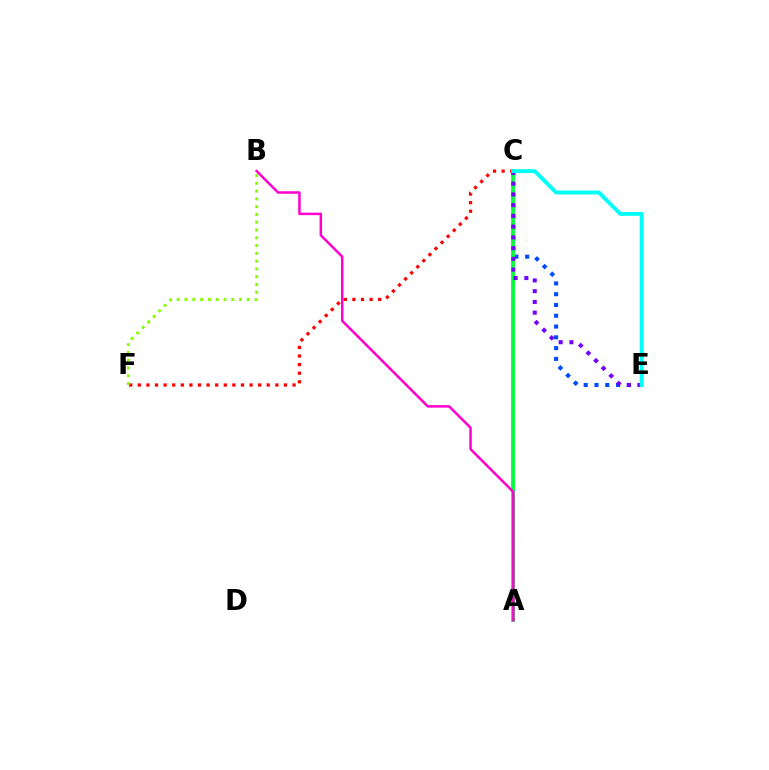{('C', 'F'): [{'color': '#ff0000', 'line_style': 'dotted', 'thickness': 2.34}], ('B', 'F'): [{'color': '#84ff00', 'line_style': 'dotted', 'thickness': 2.11}], ('A', 'C'): [{'color': '#ffbd00', 'line_style': 'dotted', 'thickness': 1.78}, {'color': '#00ff39', 'line_style': 'solid', 'thickness': 2.71}], ('C', 'E'): [{'color': '#004bff', 'line_style': 'dotted', 'thickness': 2.93}, {'color': '#7200ff', 'line_style': 'dotted', 'thickness': 2.92}, {'color': '#00fff6', 'line_style': 'solid', 'thickness': 2.82}], ('A', 'B'): [{'color': '#ff00cf', 'line_style': 'solid', 'thickness': 1.8}]}